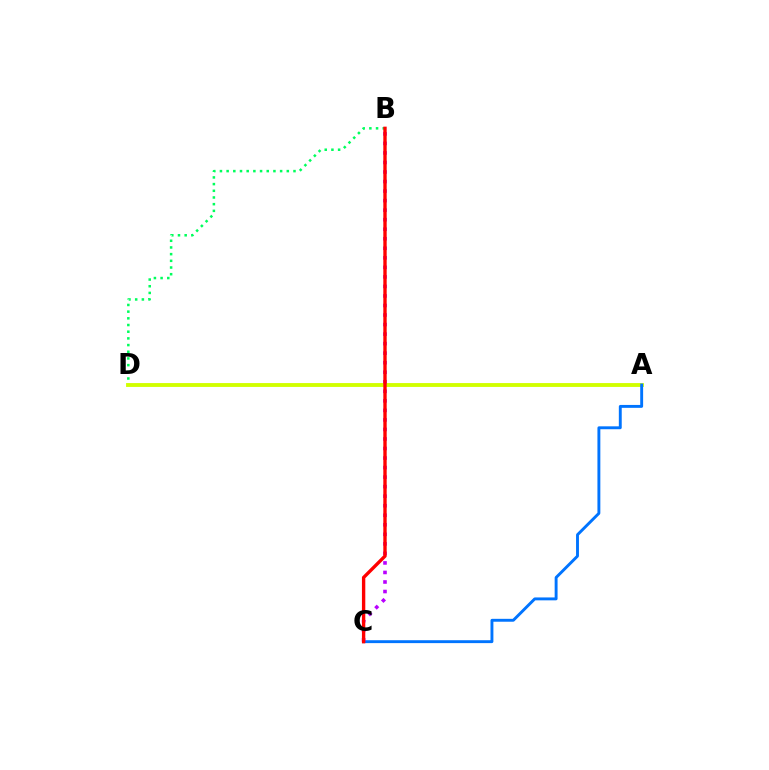{('B', 'D'): [{'color': '#00ff5c', 'line_style': 'dotted', 'thickness': 1.82}], ('A', 'D'): [{'color': '#d1ff00', 'line_style': 'solid', 'thickness': 2.78}], ('A', 'C'): [{'color': '#0074ff', 'line_style': 'solid', 'thickness': 2.09}], ('B', 'C'): [{'color': '#b900ff', 'line_style': 'dotted', 'thickness': 2.59}, {'color': '#ff0000', 'line_style': 'solid', 'thickness': 2.42}]}